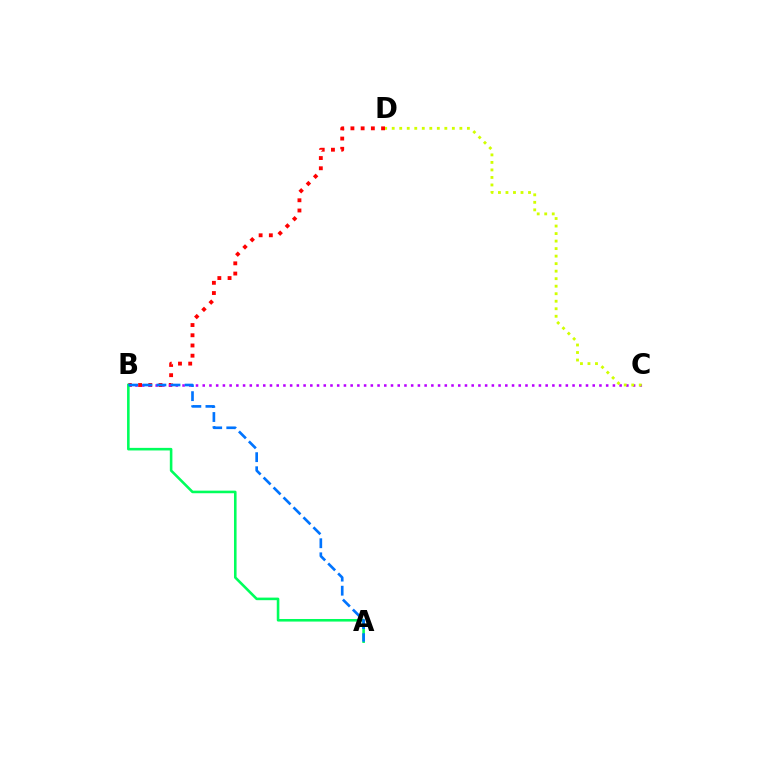{('B', 'D'): [{'color': '#ff0000', 'line_style': 'dotted', 'thickness': 2.78}], ('B', 'C'): [{'color': '#b900ff', 'line_style': 'dotted', 'thickness': 1.83}], ('C', 'D'): [{'color': '#d1ff00', 'line_style': 'dotted', 'thickness': 2.04}], ('A', 'B'): [{'color': '#00ff5c', 'line_style': 'solid', 'thickness': 1.86}, {'color': '#0074ff', 'line_style': 'dashed', 'thickness': 1.91}]}